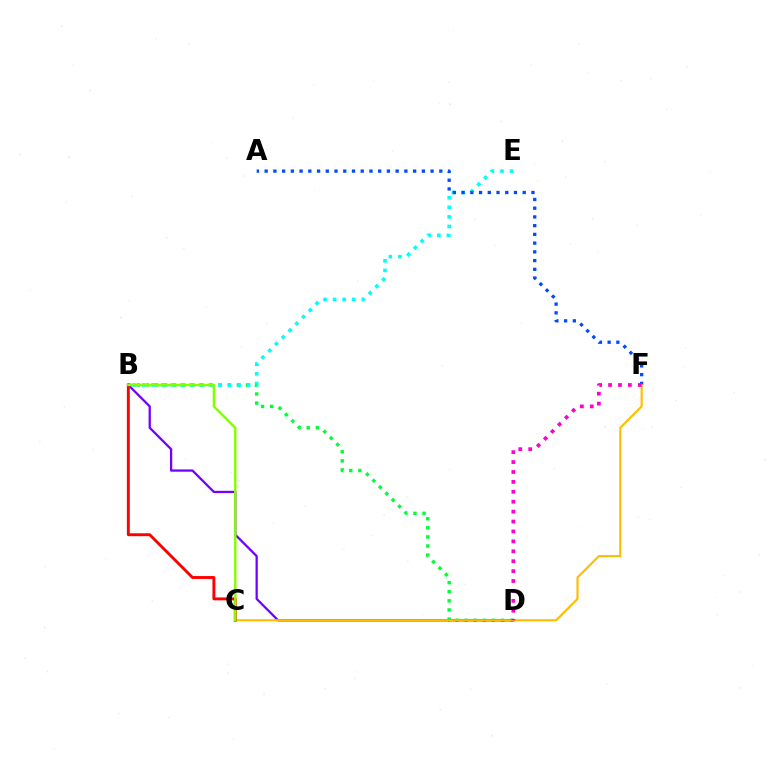{('B', 'D'): [{'color': '#00ff39', 'line_style': 'dotted', 'thickness': 2.47}, {'color': '#7200ff', 'line_style': 'solid', 'thickness': 1.63}], ('B', 'E'): [{'color': '#00fff6', 'line_style': 'dotted', 'thickness': 2.6}], ('A', 'F'): [{'color': '#004bff', 'line_style': 'dotted', 'thickness': 2.37}], ('C', 'F'): [{'color': '#ffbd00', 'line_style': 'solid', 'thickness': 1.55}], ('B', 'C'): [{'color': '#ff0000', 'line_style': 'solid', 'thickness': 2.09}, {'color': '#84ff00', 'line_style': 'solid', 'thickness': 1.74}], ('D', 'F'): [{'color': '#ff00cf', 'line_style': 'dotted', 'thickness': 2.69}]}